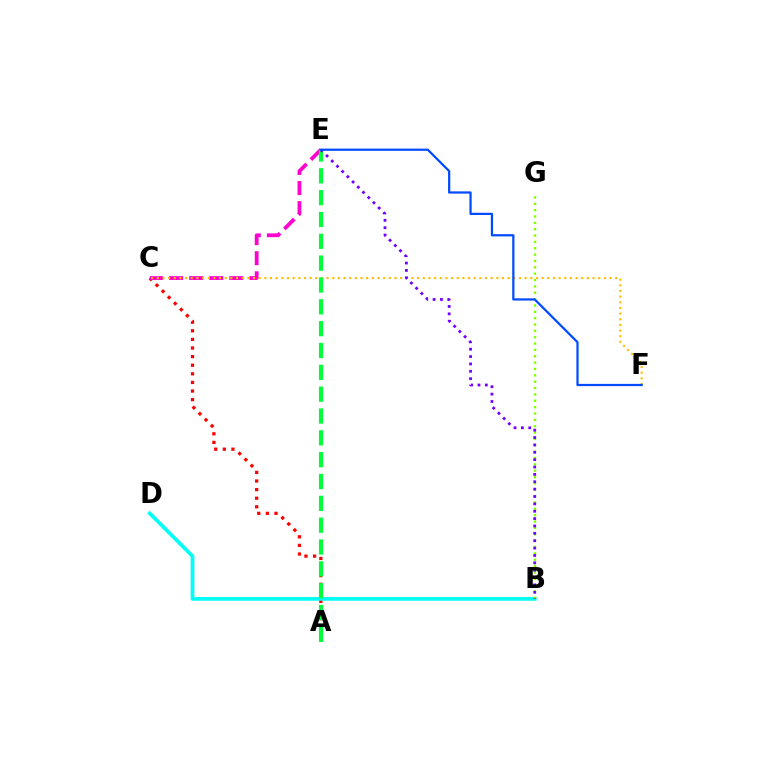{('A', 'C'): [{'color': '#ff0000', 'line_style': 'dotted', 'thickness': 2.34}], ('C', 'E'): [{'color': '#ff00cf', 'line_style': 'dashed', 'thickness': 2.73}], ('B', 'D'): [{'color': '#00fff6', 'line_style': 'solid', 'thickness': 2.67}], ('C', 'F'): [{'color': '#ffbd00', 'line_style': 'dotted', 'thickness': 1.54}], ('B', 'G'): [{'color': '#84ff00', 'line_style': 'dotted', 'thickness': 1.73}], ('A', 'E'): [{'color': '#00ff39', 'line_style': 'dashed', 'thickness': 2.97}], ('B', 'E'): [{'color': '#7200ff', 'line_style': 'dotted', 'thickness': 2.0}], ('E', 'F'): [{'color': '#004bff', 'line_style': 'solid', 'thickness': 1.61}]}